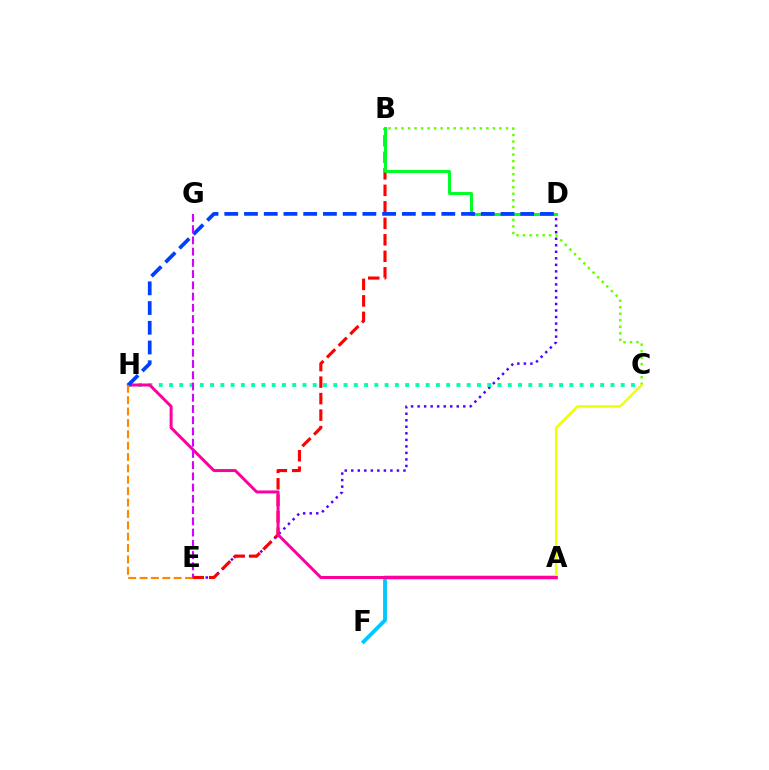{('A', 'F'): [{'color': '#00c7ff', 'line_style': 'solid', 'thickness': 2.75}], ('D', 'E'): [{'color': '#4f00ff', 'line_style': 'dotted', 'thickness': 1.77}], ('B', 'C'): [{'color': '#66ff00', 'line_style': 'dotted', 'thickness': 1.77}], ('C', 'H'): [{'color': '#00ffaf', 'line_style': 'dotted', 'thickness': 2.79}], ('B', 'E'): [{'color': '#ff0000', 'line_style': 'dashed', 'thickness': 2.24}], ('B', 'D'): [{'color': '#00ff27', 'line_style': 'solid', 'thickness': 2.14}], ('A', 'C'): [{'color': '#eeff00', 'line_style': 'solid', 'thickness': 1.72}], ('A', 'H'): [{'color': '#ff00a0', 'line_style': 'solid', 'thickness': 2.16}], ('D', 'H'): [{'color': '#003fff', 'line_style': 'dashed', 'thickness': 2.68}], ('E', 'H'): [{'color': '#ff8800', 'line_style': 'dashed', 'thickness': 1.55}], ('E', 'G'): [{'color': '#d600ff', 'line_style': 'dashed', 'thickness': 1.53}]}